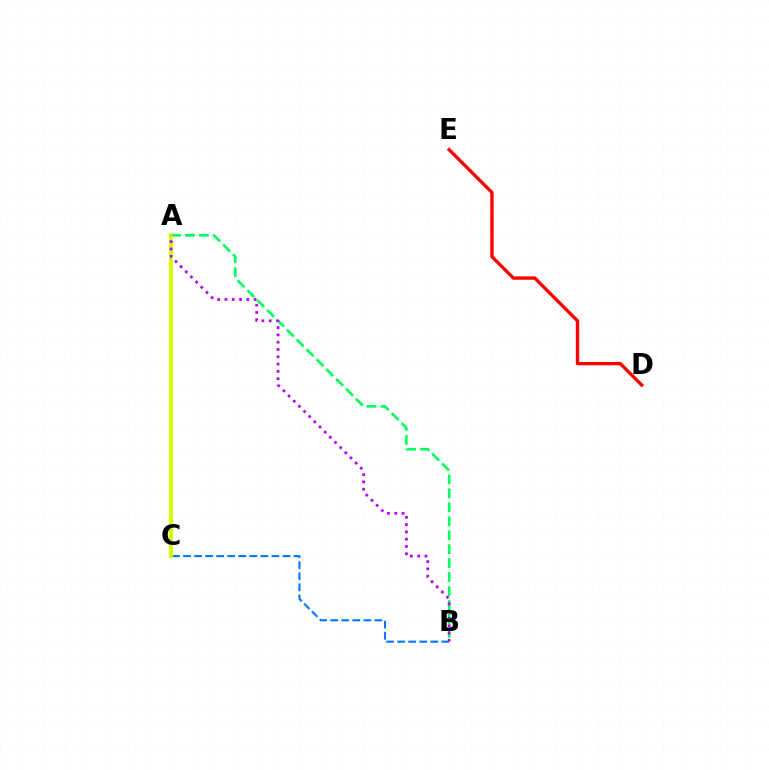{('A', 'B'): [{'color': '#00ff5c', 'line_style': 'dashed', 'thickness': 1.9}, {'color': '#b900ff', 'line_style': 'dotted', 'thickness': 1.98}], ('B', 'C'): [{'color': '#0074ff', 'line_style': 'dashed', 'thickness': 1.5}], ('D', 'E'): [{'color': '#ff0000', 'line_style': 'solid', 'thickness': 2.43}], ('A', 'C'): [{'color': '#d1ff00', 'line_style': 'solid', 'thickness': 2.93}]}